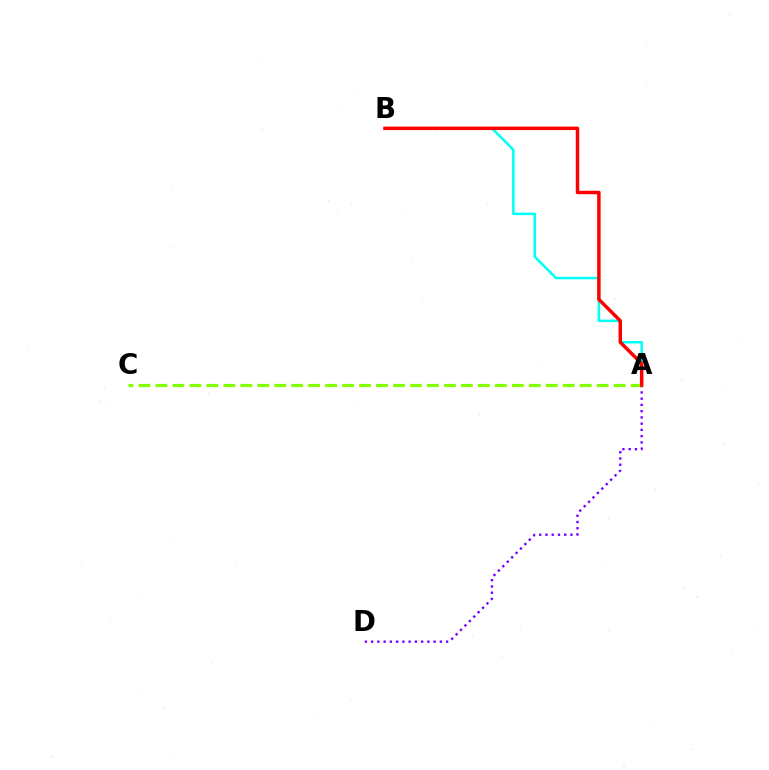{('A', 'B'): [{'color': '#00fff6', 'line_style': 'solid', 'thickness': 1.82}, {'color': '#ff0000', 'line_style': 'solid', 'thickness': 2.5}], ('A', 'D'): [{'color': '#7200ff', 'line_style': 'dotted', 'thickness': 1.7}], ('A', 'C'): [{'color': '#84ff00', 'line_style': 'dashed', 'thickness': 2.31}]}